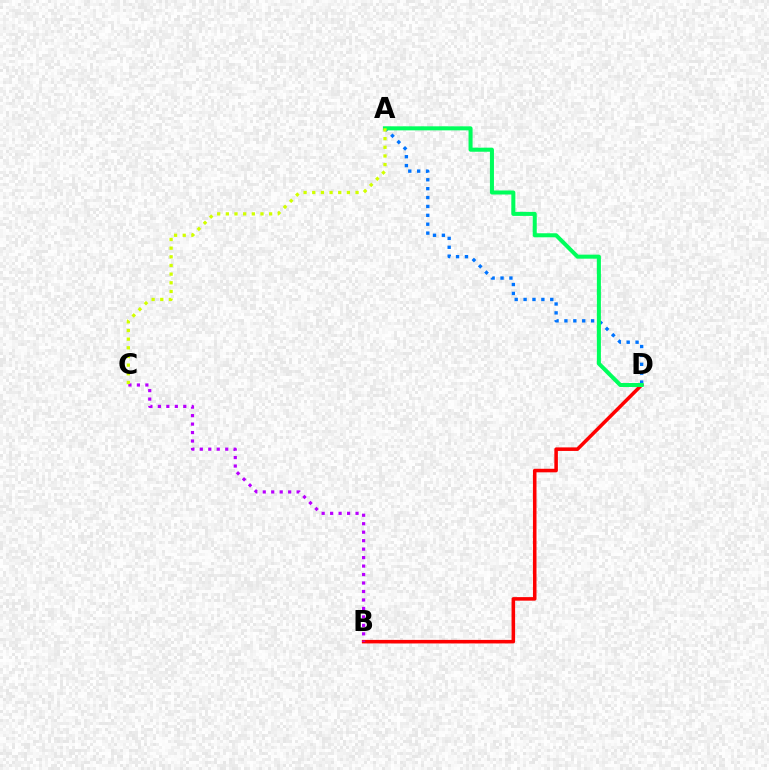{('B', 'D'): [{'color': '#ff0000', 'line_style': 'solid', 'thickness': 2.55}], ('A', 'D'): [{'color': '#0074ff', 'line_style': 'dotted', 'thickness': 2.42}, {'color': '#00ff5c', 'line_style': 'solid', 'thickness': 2.9}], ('B', 'C'): [{'color': '#b900ff', 'line_style': 'dotted', 'thickness': 2.3}], ('A', 'C'): [{'color': '#d1ff00', 'line_style': 'dotted', 'thickness': 2.35}]}